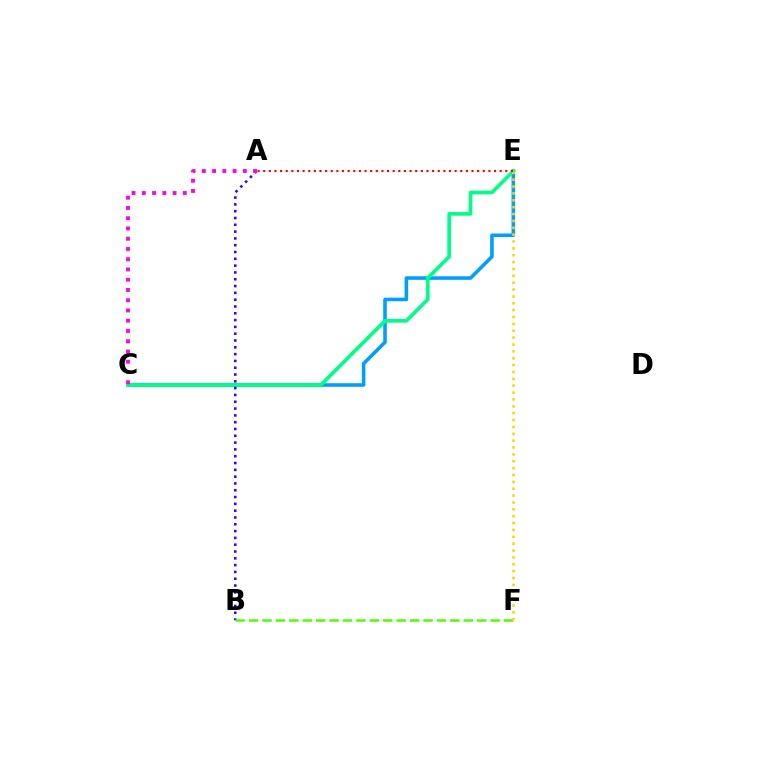{('C', 'E'): [{'color': '#009eff', 'line_style': 'solid', 'thickness': 2.57}, {'color': '#00ff86', 'line_style': 'solid', 'thickness': 2.64}], ('A', 'B'): [{'color': '#3700ff', 'line_style': 'dotted', 'thickness': 1.85}], ('B', 'F'): [{'color': '#4fff00', 'line_style': 'dashed', 'thickness': 1.82}], ('E', 'F'): [{'color': '#ffd500', 'line_style': 'dotted', 'thickness': 1.87}], ('A', 'C'): [{'color': '#ff00ed', 'line_style': 'dotted', 'thickness': 2.79}], ('A', 'E'): [{'color': '#ff0000', 'line_style': 'dotted', 'thickness': 1.53}]}